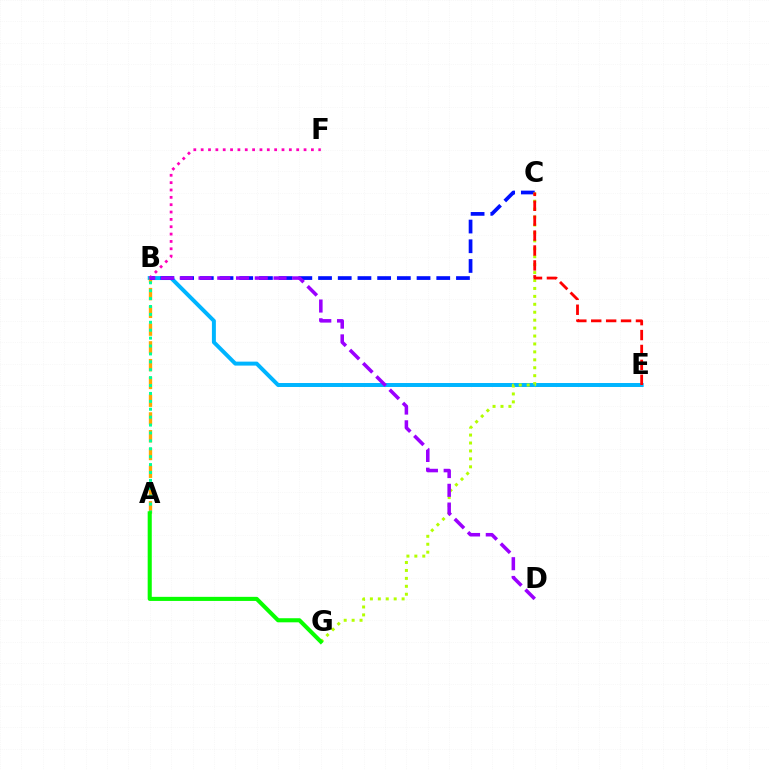{('B', 'E'): [{'color': '#00b5ff', 'line_style': 'solid', 'thickness': 2.86}], ('A', 'B'): [{'color': '#ffa500', 'line_style': 'dashed', 'thickness': 2.41}, {'color': '#00ff9d', 'line_style': 'dotted', 'thickness': 2.15}], ('B', 'C'): [{'color': '#0010ff', 'line_style': 'dashed', 'thickness': 2.68}], ('C', 'G'): [{'color': '#b3ff00', 'line_style': 'dotted', 'thickness': 2.15}], ('B', 'F'): [{'color': '#ff00bd', 'line_style': 'dotted', 'thickness': 2.0}], ('C', 'E'): [{'color': '#ff0000', 'line_style': 'dashed', 'thickness': 2.03}], ('B', 'D'): [{'color': '#9b00ff', 'line_style': 'dashed', 'thickness': 2.55}], ('A', 'G'): [{'color': '#08ff00', 'line_style': 'solid', 'thickness': 2.94}]}